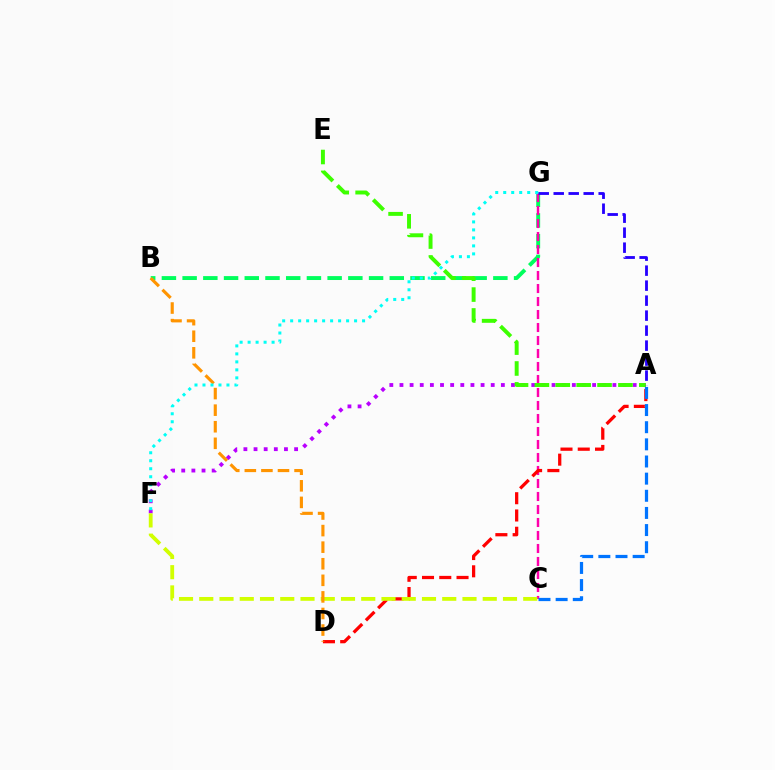{('B', 'G'): [{'color': '#00ff5c', 'line_style': 'dashed', 'thickness': 2.81}], ('C', 'G'): [{'color': '#ff00ac', 'line_style': 'dashed', 'thickness': 1.77}], ('A', 'F'): [{'color': '#b900ff', 'line_style': 'dotted', 'thickness': 2.75}], ('A', 'D'): [{'color': '#ff0000', 'line_style': 'dashed', 'thickness': 2.35}], ('A', 'E'): [{'color': '#3dff00', 'line_style': 'dashed', 'thickness': 2.84}], ('A', 'C'): [{'color': '#0074ff', 'line_style': 'dashed', 'thickness': 2.33}], ('A', 'G'): [{'color': '#2500ff', 'line_style': 'dashed', 'thickness': 2.04}], ('C', 'F'): [{'color': '#d1ff00', 'line_style': 'dashed', 'thickness': 2.75}], ('B', 'D'): [{'color': '#ff9400', 'line_style': 'dashed', 'thickness': 2.25}], ('F', 'G'): [{'color': '#00fff6', 'line_style': 'dotted', 'thickness': 2.17}]}